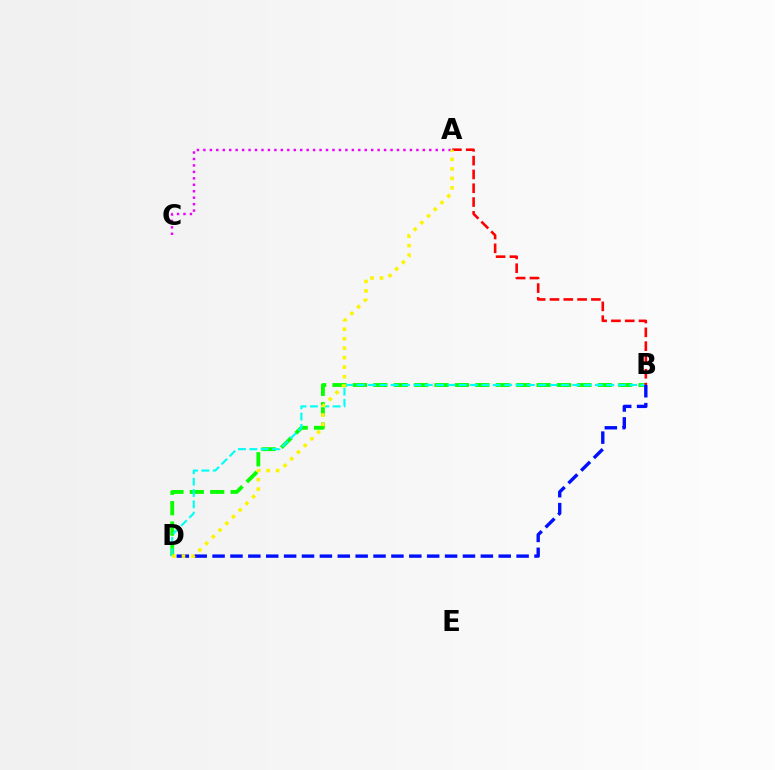{('B', 'D'): [{'color': '#08ff00', 'line_style': 'dashed', 'thickness': 2.77}, {'color': '#00fff6', 'line_style': 'dashed', 'thickness': 1.54}, {'color': '#0010ff', 'line_style': 'dashed', 'thickness': 2.43}], ('A', 'B'): [{'color': '#ff0000', 'line_style': 'dashed', 'thickness': 1.88}], ('A', 'C'): [{'color': '#ee00ff', 'line_style': 'dotted', 'thickness': 1.75}], ('A', 'D'): [{'color': '#fcf500', 'line_style': 'dotted', 'thickness': 2.57}]}